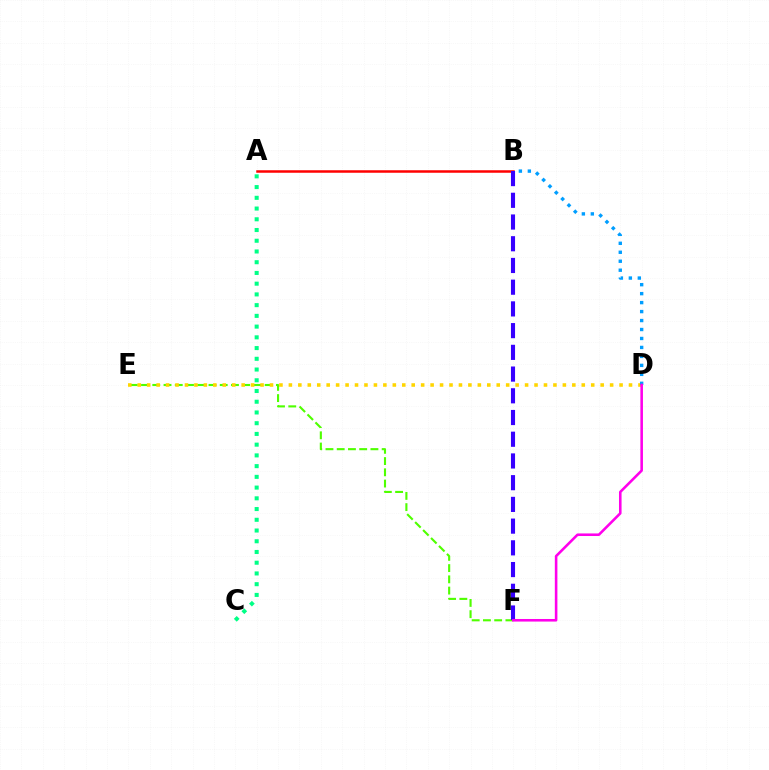{('E', 'F'): [{'color': '#4fff00', 'line_style': 'dashed', 'thickness': 1.53}], ('A', 'B'): [{'color': '#ff0000', 'line_style': 'solid', 'thickness': 1.8}], ('A', 'C'): [{'color': '#00ff86', 'line_style': 'dotted', 'thickness': 2.92}], ('B', 'F'): [{'color': '#3700ff', 'line_style': 'dashed', 'thickness': 2.95}], ('D', 'E'): [{'color': '#ffd500', 'line_style': 'dotted', 'thickness': 2.57}], ('B', 'D'): [{'color': '#009eff', 'line_style': 'dotted', 'thickness': 2.44}], ('D', 'F'): [{'color': '#ff00ed', 'line_style': 'solid', 'thickness': 1.86}]}